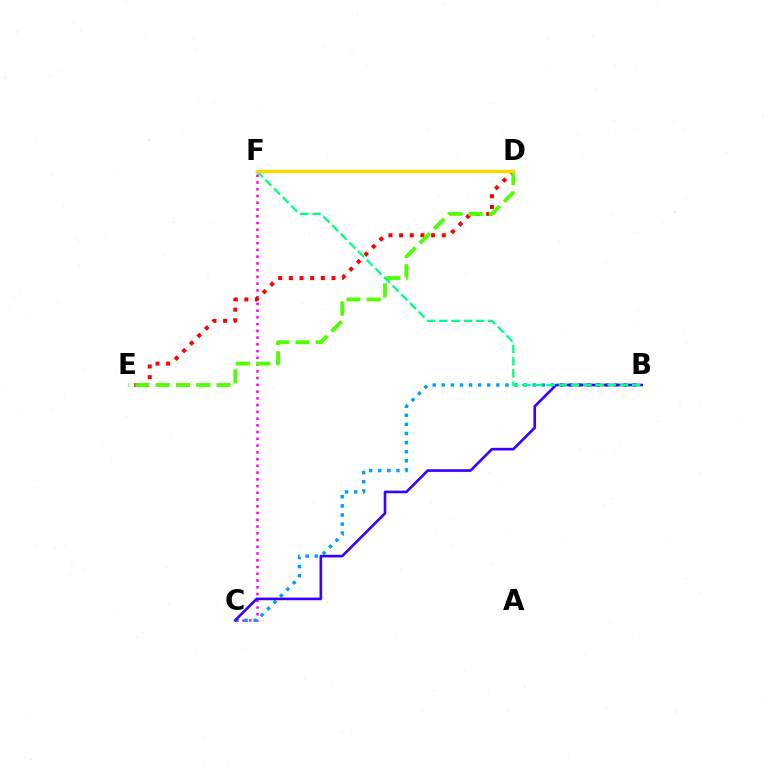{('C', 'F'): [{'color': '#ff00ed', 'line_style': 'dotted', 'thickness': 1.83}], ('D', 'E'): [{'color': '#ff0000', 'line_style': 'dotted', 'thickness': 2.9}, {'color': '#4fff00', 'line_style': 'dashed', 'thickness': 2.76}], ('B', 'C'): [{'color': '#009eff', 'line_style': 'dotted', 'thickness': 2.47}, {'color': '#3700ff', 'line_style': 'solid', 'thickness': 1.9}], ('B', 'F'): [{'color': '#00ff86', 'line_style': 'dashed', 'thickness': 1.66}], ('D', 'F'): [{'color': '#ffd500', 'line_style': 'solid', 'thickness': 2.46}]}